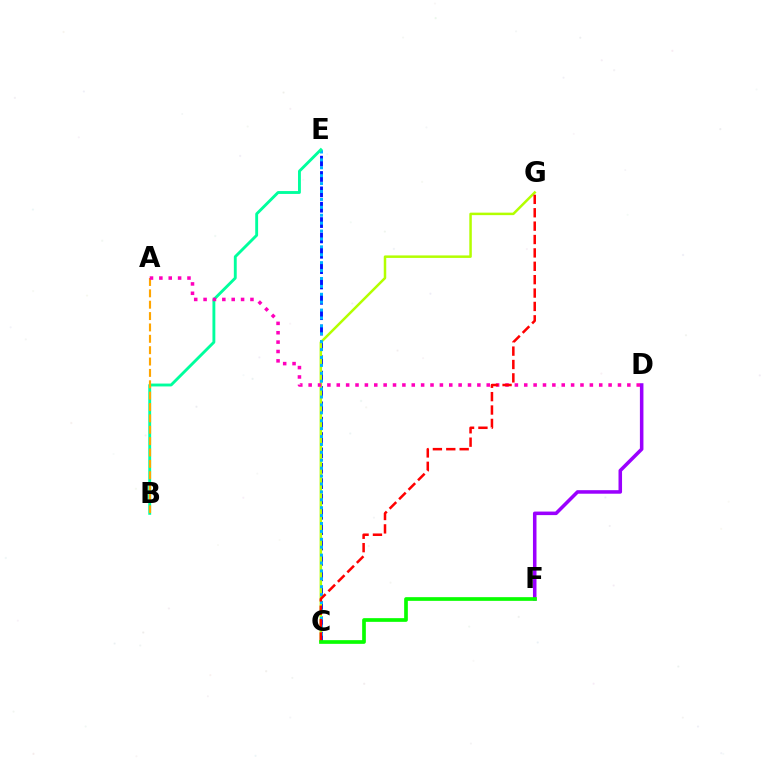{('C', 'E'): [{'color': '#0010ff', 'line_style': 'dashed', 'thickness': 2.09}, {'color': '#00b5ff', 'line_style': 'dotted', 'thickness': 2.15}], ('C', 'G'): [{'color': '#b3ff00', 'line_style': 'solid', 'thickness': 1.8}, {'color': '#ff0000', 'line_style': 'dashed', 'thickness': 1.82}], ('B', 'E'): [{'color': '#00ff9d', 'line_style': 'solid', 'thickness': 2.07}], ('D', 'F'): [{'color': '#9b00ff', 'line_style': 'solid', 'thickness': 2.55}], ('A', 'B'): [{'color': '#ffa500', 'line_style': 'dashed', 'thickness': 1.54}], ('A', 'D'): [{'color': '#ff00bd', 'line_style': 'dotted', 'thickness': 2.55}], ('C', 'F'): [{'color': '#08ff00', 'line_style': 'solid', 'thickness': 2.65}]}